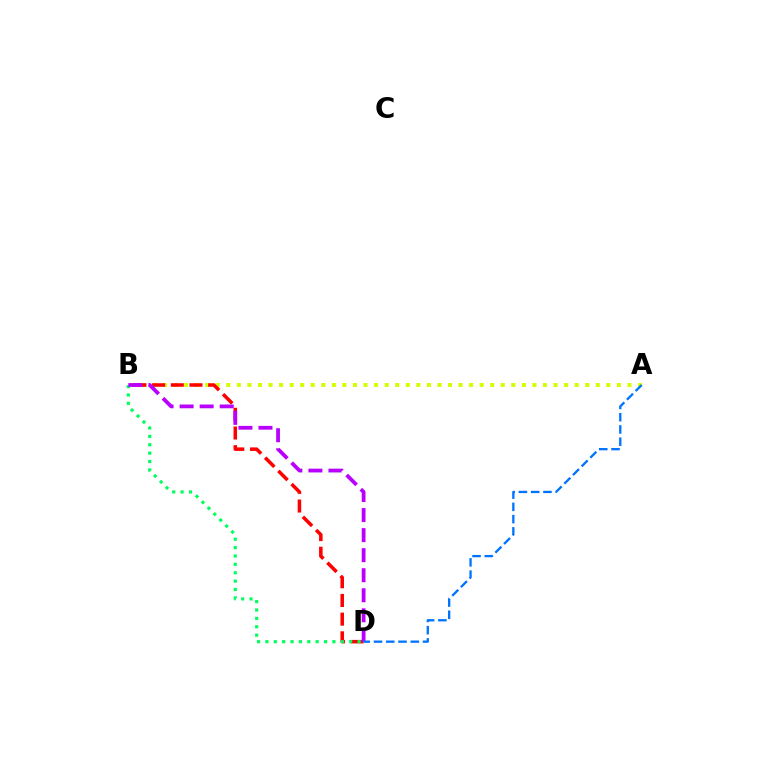{('A', 'B'): [{'color': '#d1ff00', 'line_style': 'dotted', 'thickness': 2.87}], ('B', 'D'): [{'color': '#ff0000', 'line_style': 'dashed', 'thickness': 2.54}, {'color': '#00ff5c', 'line_style': 'dotted', 'thickness': 2.28}, {'color': '#b900ff', 'line_style': 'dashed', 'thickness': 2.72}], ('A', 'D'): [{'color': '#0074ff', 'line_style': 'dashed', 'thickness': 1.66}]}